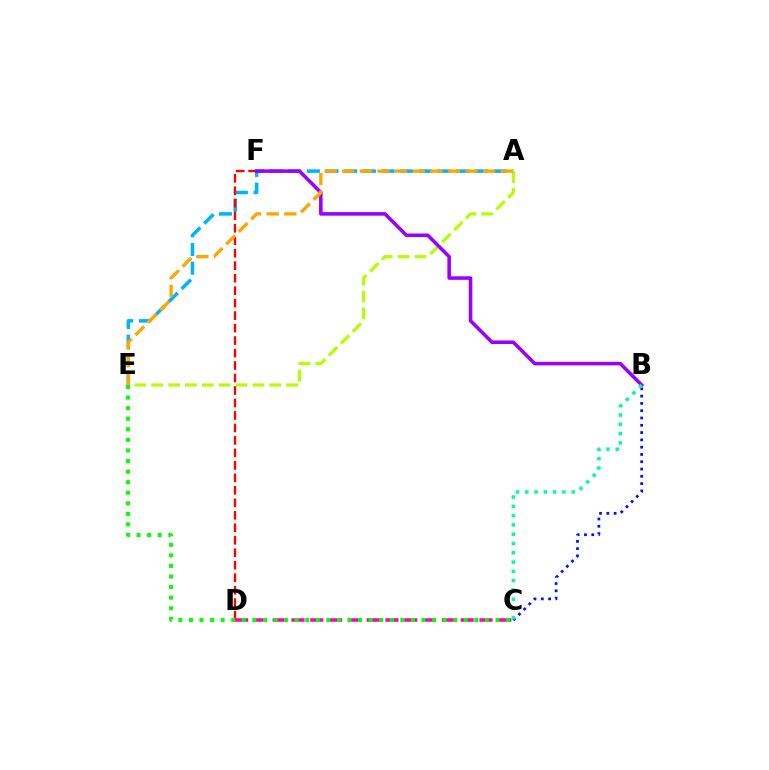{('B', 'C'): [{'color': '#0010ff', 'line_style': 'dotted', 'thickness': 1.98}, {'color': '#00ff9d', 'line_style': 'dotted', 'thickness': 2.52}], ('C', 'D'): [{'color': '#ff00bd', 'line_style': 'dashed', 'thickness': 2.55}], ('A', 'E'): [{'color': '#00b5ff', 'line_style': 'dashed', 'thickness': 2.54}, {'color': '#b3ff00', 'line_style': 'dashed', 'thickness': 2.29}, {'color': '#ffa500', 'line_style': 'dashed', 'thickness': 2.39}], ('D', 'F'): [{'color': '#ff0000', 'line_style': 'dashed', 'thickness': 1.7}], ('C', 'E'): [{'color': '#08ff00', 'line_style': 'dotted', 'thickness': 2.87}], ('B', 'F'): [{'color': '#9b00ff', 'line_style': 'solid', 'thickness': 2.56}]}